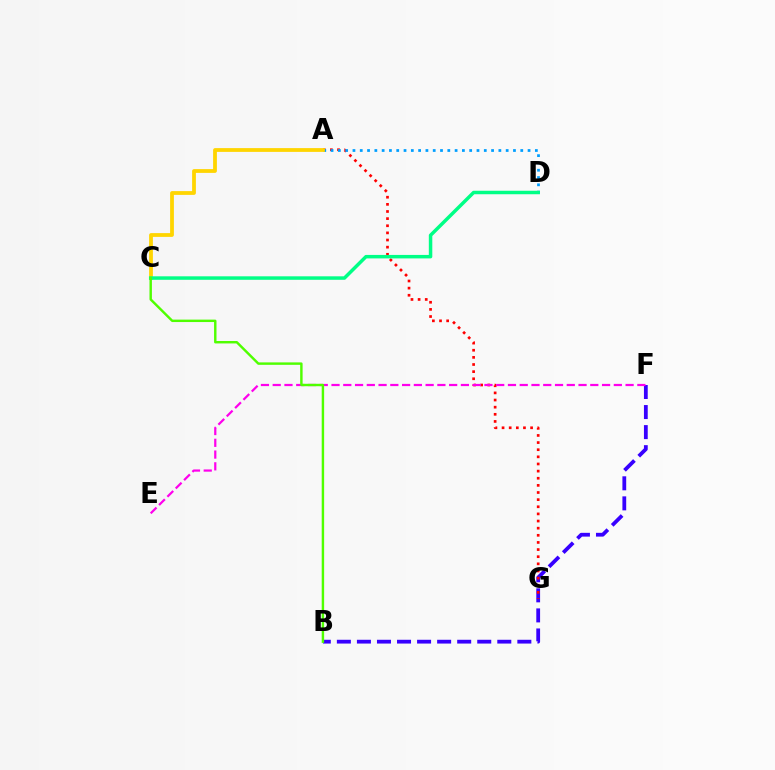{('B', 'F'): [{'color': '#3700ff', 'line_style': 'dashed', 'thickness': 2.72}], ('A', 'G'): [{'color': '#ff0000', 'line_style': 'dotted', 'thickness': 1.94}], ('E', 'F'): [{'color': '#ff00ed', 'line_style': 'dashed', 'thickness': 1.6}], ('A', 'D'): [{'color': '#009eff', 'line_style': 'dotted', 'thickness': 1.98}], ('A', 'C'): [{'color': '#ffd500', 'line_style': 'solid', 'thickness': 2.71}], ('C', 'D'): [{'color': '#00ff86', 'line_style': 'solid', 'thickness': 2.51}], ('B', 'C'): [{'color': '#4fff00', 'line_style': 'solid', 'thickness': 1.75}]}